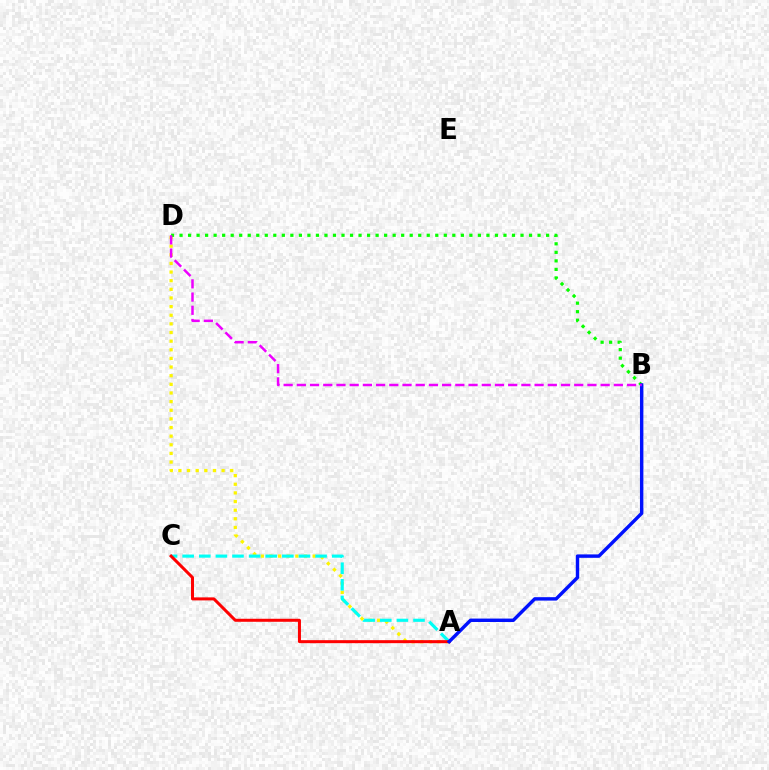{('A', 'D'): [{'color': '#fcf500', 'line_style': 'dotted', 'thickness': 2.35}], ('A', 'C'): [{'color': '#00fff6', 'line_style': 'dashed', 'thickness': 2.26}, {'color': '#ff0000', 'line_style': 'solid', 'thickness': 2.17}], ('B', 'D'): [{'color': '#08ff00', 'line_style': 'dotted', 'thickness': 2.32}, {'color': '#ee00ff', 'line_style': 'dashed', 'thickness': 1.79}], ('A', 'B'): [{'color': '#0010ff', 'line_style': 'solid', 'thickness': 2.46}]}